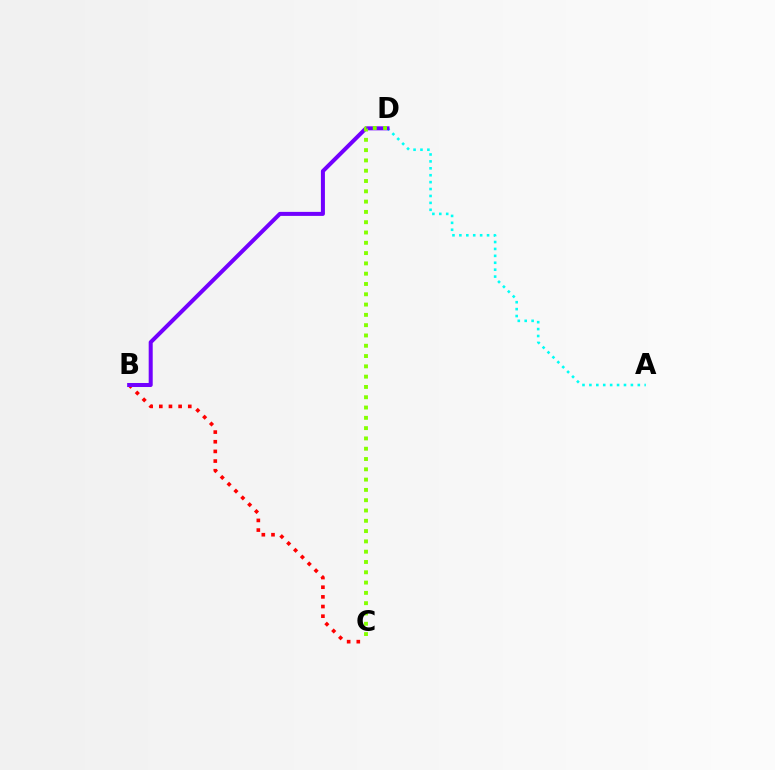{('B', 'C'): [{'color': '#ff0000', 'line_style': 'dotted', 'thickness': 2.62}], ('A', 'D'): [{'color': '#00fff6', 'line_style': 'dotted', 'thickness': 1.88}], ('B', 'D'): [{'color': '#7200ff', 'line_style': 'solid', 'thickness': 2.9}], ('C', 'D'): [{'color': '#84ff00', 'line_style': 'dotted', 'thickness': 2.8}]}